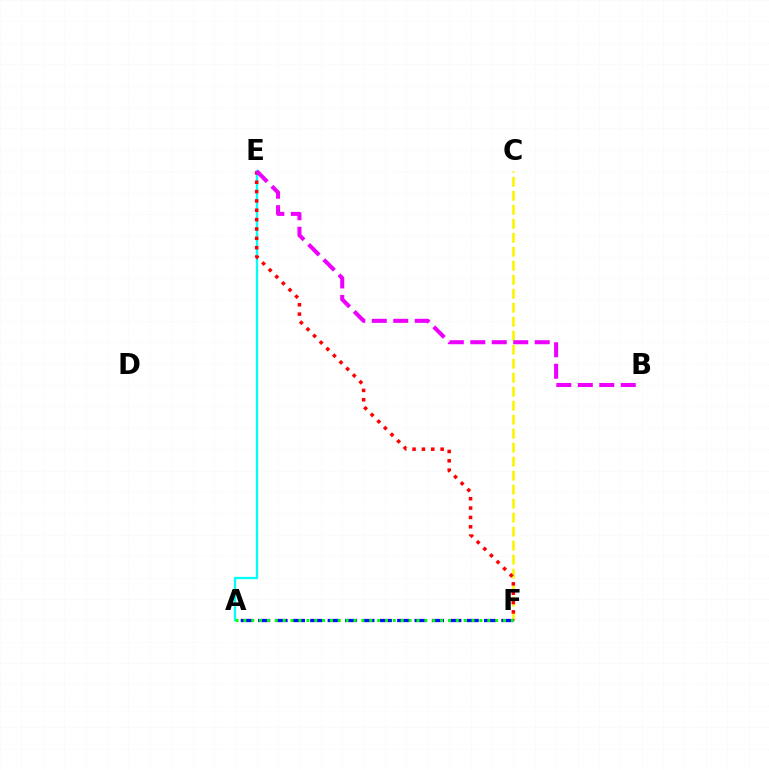{('C', 'F'): [{'color': '#fcf500', 'line_style': 'dashed', 'thickness': 1.9}], ('A', 'E'): [{'color': '#00fff6', 'line_style': 'solid', 'thickness': 1.67}], ('E', 'F'): [{'color': '#ff0000', 'line_style': 'dotted', 'thickness': 2.54}], ('A', 'F'): [{'color': '#0010ff', 'line_style': 'dashed', 'thickness': 2.36}, {'color': '#08ff00', 'line_style': 'dotted', 'thickness': 2.14}], ('B', 'E'): [{'color': '#ee00ff', 'line_style': 'dashed', 'thickness': 2.92}]}